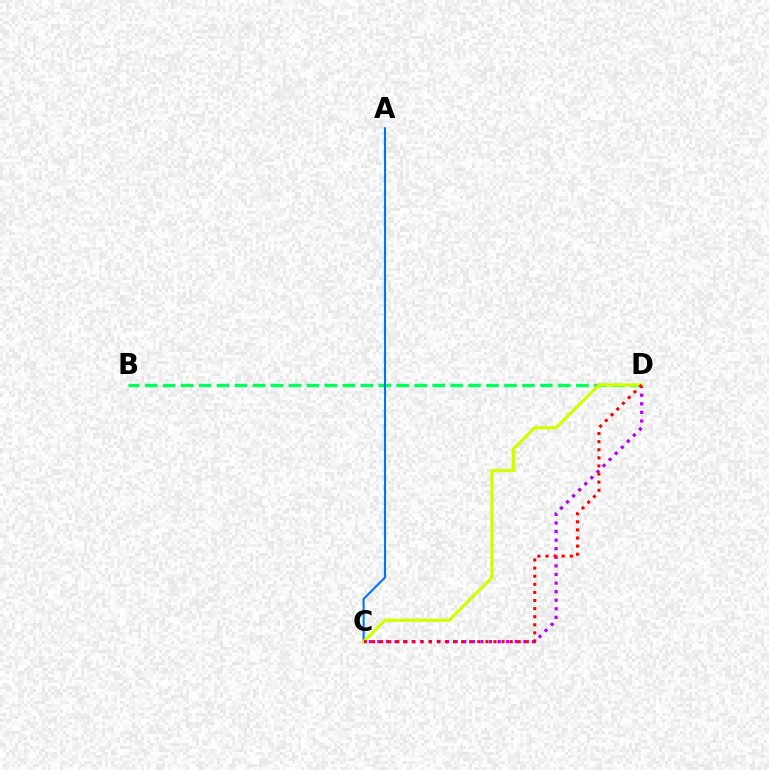{('C', 'D'): [{'color': '#b900ff', 'line_style': 'dotted', 'thickness': 2.33}, {'color': '#d1ff00', 'line_style': 'solid', 'thickness': 2.32}, {'color': '#ff0000', 'line_style': 'dotted', 'thickness': 2.2}], ('B', 'D'): [{'color': '#00ff5c', 'line_style': 'dashed', 'thickness': 2.44}], ('A', 'C'): [{'color': '#0074ff', 'line_style': 'solid', 'thickness': 1.51}]}